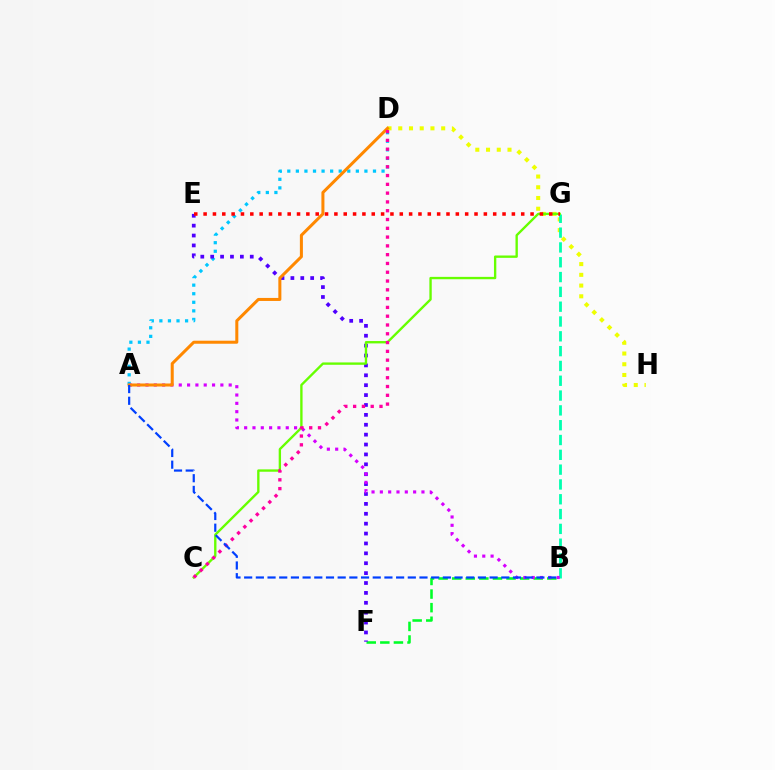{('D', 'H'): [{'color': '#eeff00', 'line_style': 'dotted', 'thickness': 2.92}], ('B', 'G'): [{'color': '#00ffaf', 'line_style': 'dashed', 'thickness': 2.01}], ('B', 'F'): [{'color': '#00ff27', 'line_style': 'dashed', 'thickness': 1.85}], ('A', 'D'): [{'color': '#00c7ff', 'line_style': 'dotted', 'thickness': 2.33}, {'color': '#ff8800', 'line_style': 'solid', 'thickness': 2.18}], ('E', 'F'): [{'color': '#4f00ff', 'line_style': 'dotted', 'thickness': 2.69}], ('A', 'B'): [{'color': '#d600ff', 'line_style': 'dotted', 'thickness': 2.26}, {'color': '#003fff', 'line_style': 'dashed', 'thickness': 1.59}], ('C', 'G'): [{'color': '#66ff00', 'line_style': 'solid', 'thickness': 1.7}], ('C', 'D'): [{'color': '#ff00a0', 'line_style': 'dotted', 'thickness': 2.39}], ('E', 'G'): [{'color': '#ff0000', 'line_style': 'dotted', 'thickness': 2.54}]}